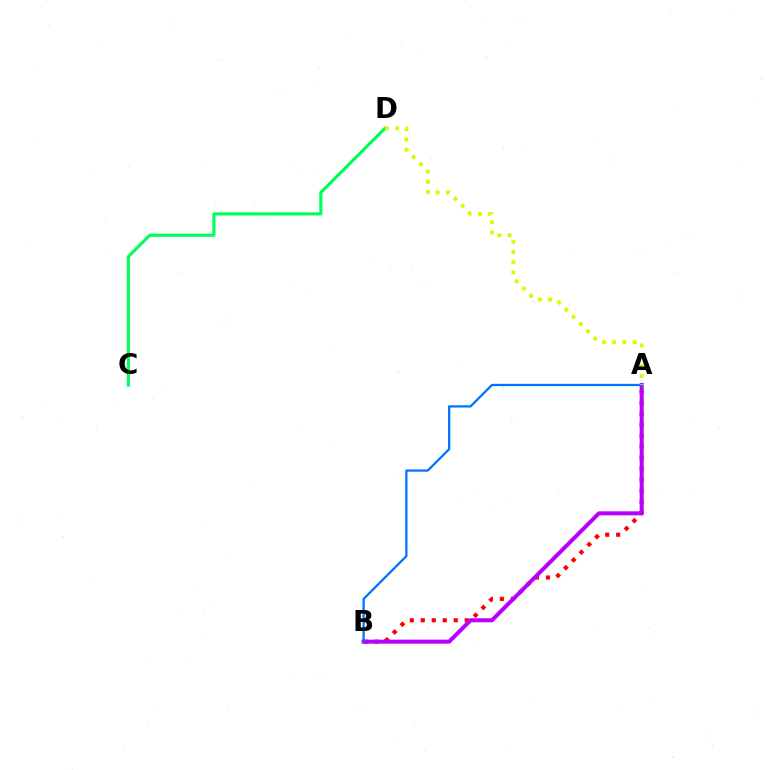{('A', 'B'): [{'color': '#ff0000', 'line_style': 'dotted', 'thickness': 2.99}, {'color': '#b900ff', 'line_style': 'solid', 'thickness': 2.89}, {'color': '#0074ff', 'line_style': 'solid', 'thickness': 1.64}], ('C', 'D'): [{'color': '#00ff5c', 'line_style': 'solid', 'thickness': 2.27}], ('A', 'D'): [{'color': '#d1ff00', 'line_style': 'dotted', 'thickness': 2.78}]}